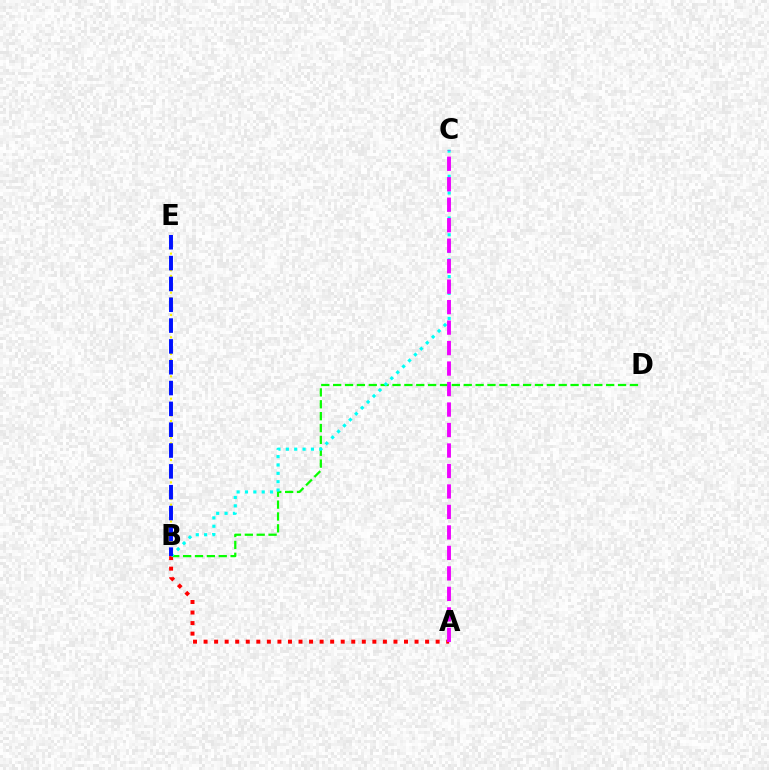{('B', 'D'): [{'color': '#08ff00', 'line_style': 'dashed', 'thickness': 1.61}], ('A', 'B'): [{'color': '#ff0000', 'line_style': 'dotted', 'thickness': 2.87}], ('B', 'C'): [{'color': '#00fff6', 'line_style': 'dotted', 'thickness': 2.27}], ('B', 'E'): [{'color': '#fcf500', 'line_style': 'dotted', 'thickness': 1.52}, {'color': '#0010ff', 'line_style': 'dashed', 'thickness': 2.83}], ('A', 'C'): [{'color': '#ee00ff', 'line_style': 'dashed', 'thickness': 2.78}]}